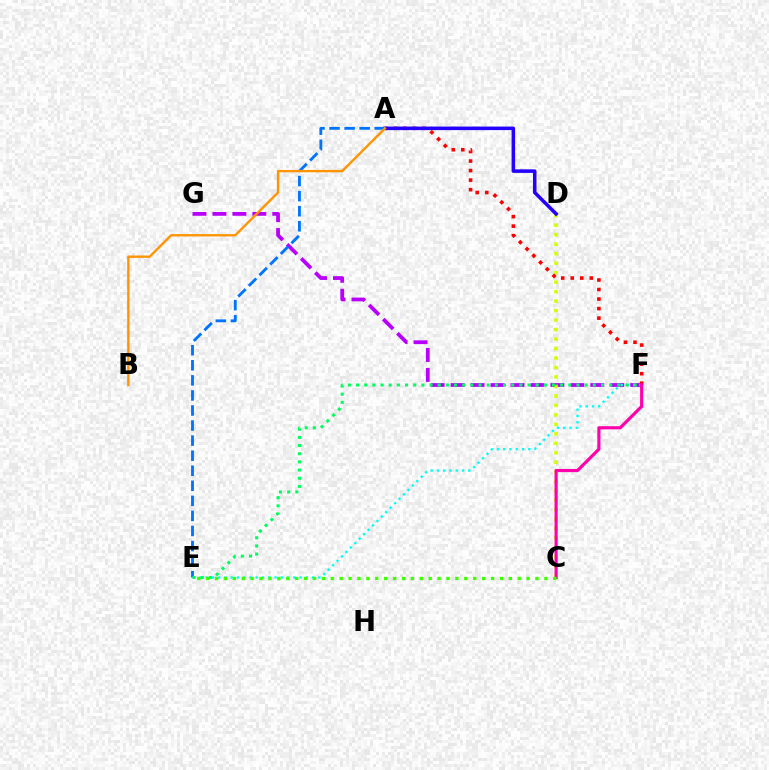{('F', 'G'): [{'color': '#b900ff', 'line_style': 'dashed', 'thickness': 2.71}], ('C', 'D'): [{'color': '#d1ff00', 'line_style': 'dotted', 'thickness': 2.58}], ('A', 'F'): [{'color': '#ff0000', 'line_style': 'dotted', 'thickness': 2.59}], ('A', 'D'): [{'color': '#2500ff', 'line_style': 'solid', 'thickness': 2.55}], ('E', 'F'): [{'color': '#00fff6', 'line_style': 'dotted', 'thickness': 1.7}, {'color': '#00ff5c', 'line_style': 'dotted', 'thickness': 2.22}], ('A', 'E'): [{'color': '#0074ff', 'line_style': 'dashed', 'thickness': 2.05}], ('A', 'B'): [{'color': '#ff9400', 'line_style': 'solid', 'thickness': 1.69}], ('C', 'F'): [{'color': '#ff00ac', 'line_style': 'solid', 'thickness': 2.26}], ('C', 'E'): [{'color': '#3dff00', 'line_style': 'dotted', 'thickness': 2.42}]}